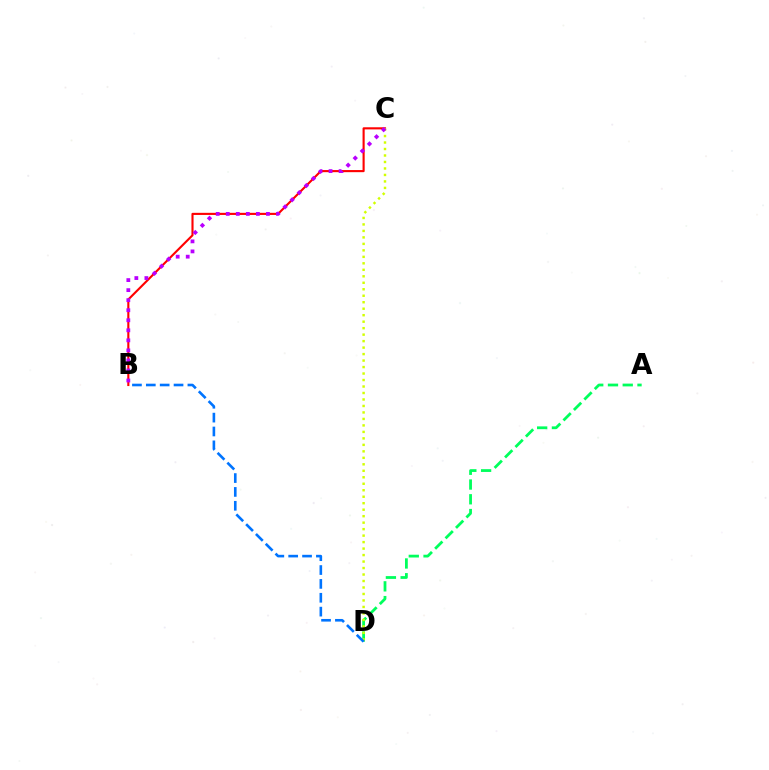{('B', 'C'): [{'color': '#ff0000', 'line_style': 'solid', 'thickness': 1.52}, {'color': '#b900ff', 'line_style': 'dotted', 'thickness': 2.73}], ('A', 'D'): [{'color': '#00ff5c', 'line_style': 'dashed', 'thickness': 2.0}], ('C', 'D'): [{'color': '#d1ff00', 'line_style': 'dotted', 'thickness': 1.76}], ('B', 'D'): [{'color': '#0074ff', 'line_style': 'dashed', 'thickness': 1.88}]}